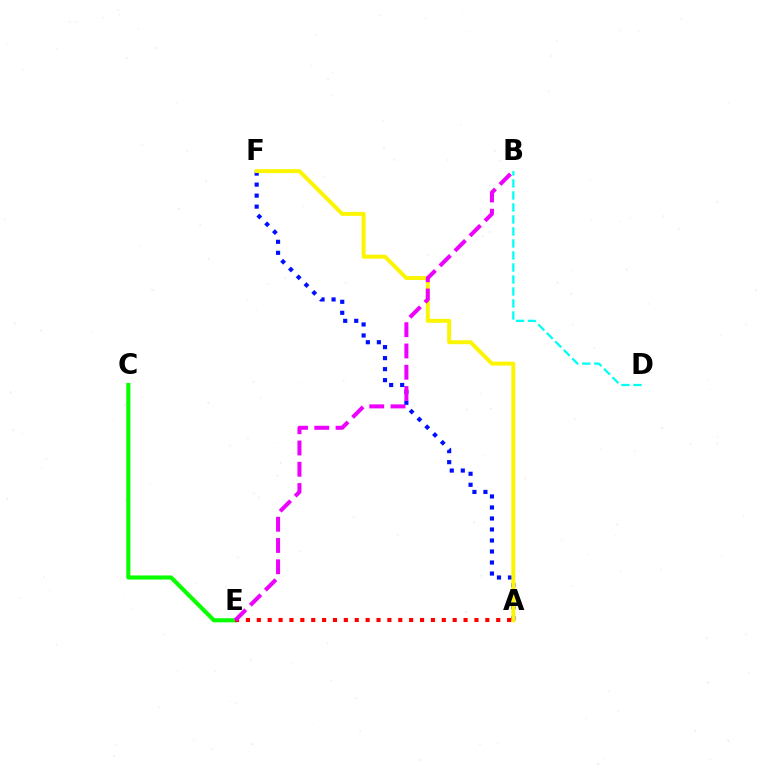{('C', 'E'): [{'color': '#08ff00', 'line_style': 'solid', 'thickness': 2.95}], ('A', 'F'): [{'color': '#0010ff', 'line_style': 'dotted', 'thickness': 2.99}, {'color': '#fcf500', 'line_style': 'solid', 'thickness': 2.85}], ('A', 'E'): [{'color': '#ff0000', 'line_style': 'dotted', 'thickness': 2.96}], ('B', 'E'): [{'color': '#ee00ff', 'line_style': 'dashed', 'thickness': 2.89}], ('B', 'D'): [{'color': '#00fff6', 'line_style': 'dashed', 'thickness': 1.63}]}